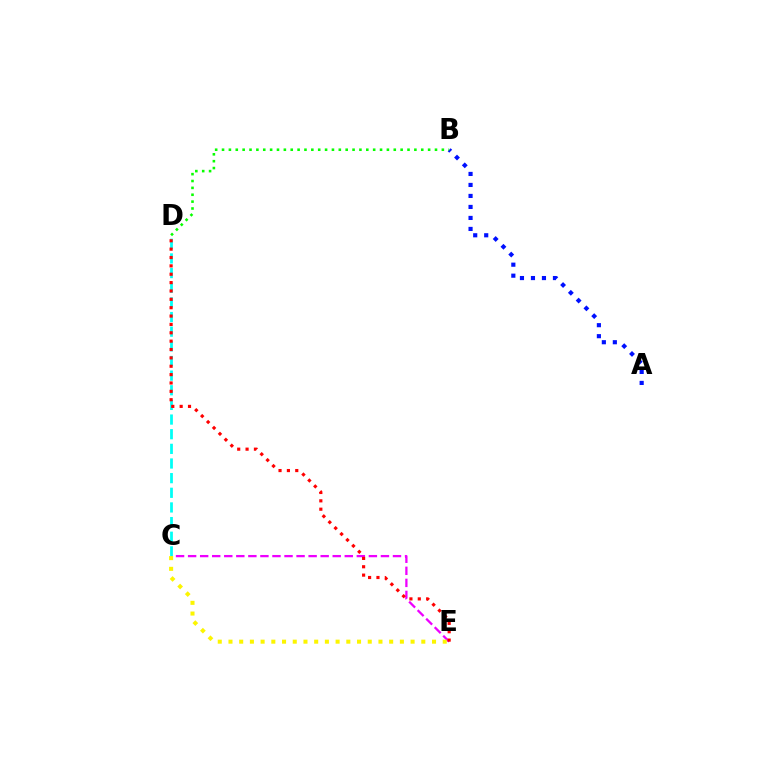{('C', 'E'): [{'color': '#ee00ff', 'line_style': 'dashed', 'thickness': 1.64}, {'color': '#fcf500', 'line_style': 'dotted', 'thickness': 2.91}], ('C', 'D'): [{'color': '#00fff6', 'line_style': 'dashed', 'thickness': 1.99}], ('A', 'B'): [{'color': '#0010ff', 'line_style': 'dotted', 'thickness': 2.99}], ('B', 'D'): [{'color': '#08ff00', 'line_style': 'dotted', 'thickness': 1.87}], ('D', 'E'): [{'color': '#ff0000', 'line_style': 'dotted', 'thickness': 2.27}]}